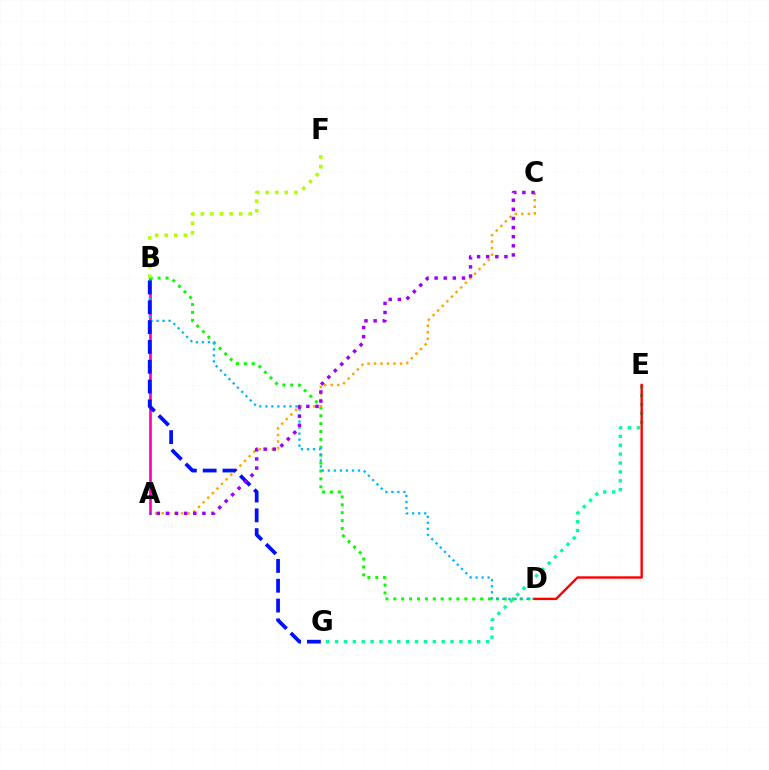{('A', 'B'): [{'color': '#ff00bd', 'line_style': 'solid', 'thickness': 1.93}], ('B', 'D'): [{'color': '#08ff00', 'line_style': 'dotted', 'thickness': 2.14}, {'color': '#00b5ff', 'line_style': 'dotted', 'thickness': 1.64}], ('A', 'C'): [{'color': '#ffa500', 'line_style': 'dotted', 'thickness': 1.77}, {'color': '#9b00ff', 'line_style': 'dotted', 'thickness': 2.48}], ('E', 'G'): [{'color': '#00ff9d', 'line_style': 'dotted', 'thickness': 2.41}], ('B', 'F'): [{'color': '#b3ff00', 'line_style': 'dotted', 'thickness': 2.6}], ('B', 'G'): [{'color': '#0010ff', 'line_style': 'dashed', 'thickness': 2.69}], ('D', 'E'): [{'color': '#ff0000', 'line_style': 'solid', 'thickness': 1.73}]}